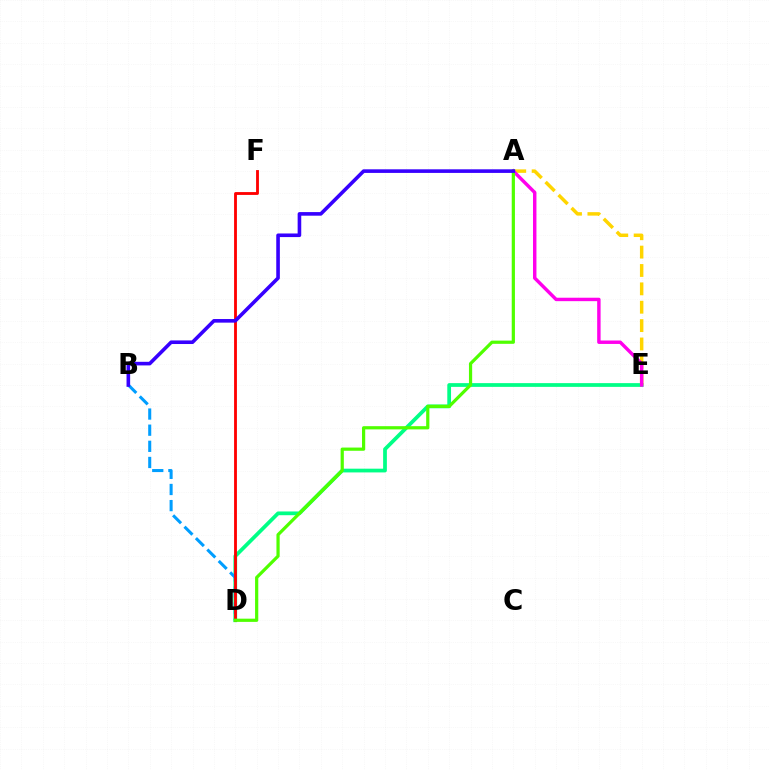{('D', 'E'): [{'color': '#00ff86', 'line_style': 'solid', 'thickness': 2.7}], ('B', 'D'): [{'color': '#009eff', 'line_style': 'dashed', 'thickness': 2.19}], ('A', 'E'): [{'color': '#ffd500', 'line_style': 'dashed', 'thickness': 2.5}, {'color': '#ff00ed', 'line_style': 'solid', 'thickness': 2.47}], ('D', 'F'): [{'color': '#ff0000', 'line_style': 'solid', 'thickness': 2.04}], ('A', 'D'): [{'color': '#4fff00', 'line_style': 'solid', 'thickness': 2.31}], ('A', 'B'): [{'color': '#3700ff', 'line_style': 'solid', 'thickness': 2.6}]}